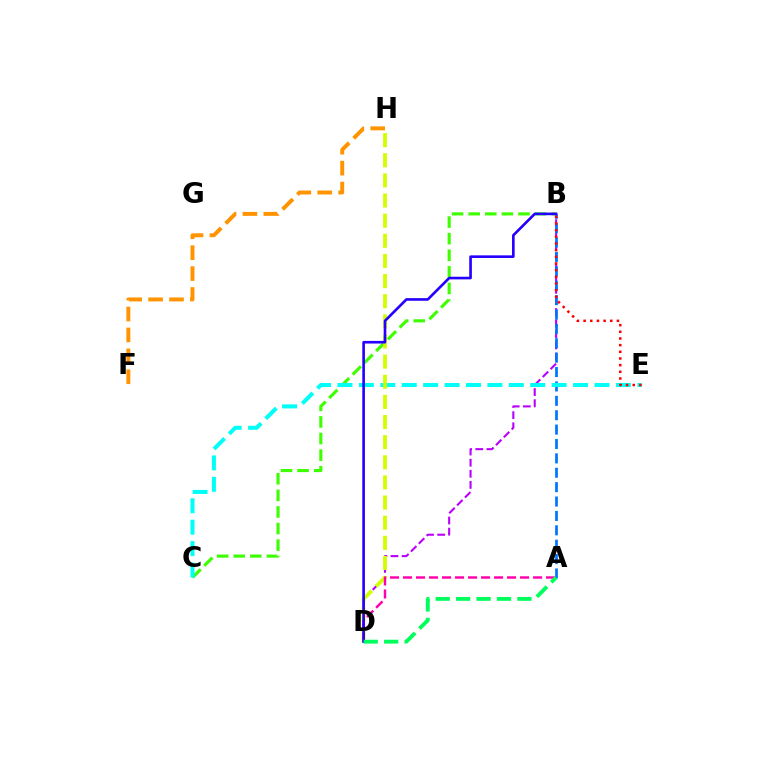{('B', 'D'): [{'color': '#b900ff', 'line_style': 'dashed', 'thickness': 1.51}, {'color': '#2500ff', 'line_style': 'solid', 'thickness': 1.89}], ('A', 'B'): [{'color': '#0074ff', 'line_style': 'dashed', 'thickness': 1.95}], ('B', 'C'): [{'color': '#3dff00', 'line_style': 'dashed', 'thickness': 2.25}], ('F', 'H'): [{'color': '#ff9400', 'line_style': 'dashed', 'thickness': 2.84}], ('C', 'E'): [{'color': '#00fff6', 'line_style': 'dashed', 'thickness': 2.91}], ('D', 'H'): [{'color': '#d1ff00', 'line_style': 'dashed', 'thickness': 2.74}], ('A', 'D'): [{'color': '#ff00ac', 'line_style': 'dashed', 'thickness': 1.77}, {'color': '#00ff5c', 'line_style': 'dashed', 'thickness': 2.78}], ('B', 'E'): [{'color': '#ff0000', 'line_style': 'dotted', 'thickness': 1.81}]}